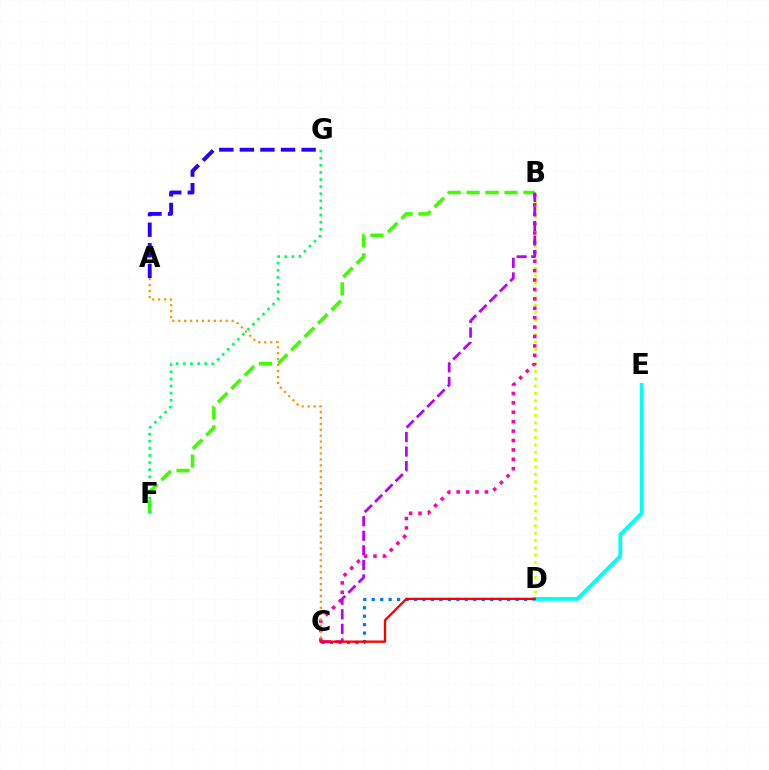{('B', 'F'): [{'color': '#3dff00', 'line_style': 'dashed', 'thickness': 2.58}], ('A', 'G'): [{'color': '#2500ff', 'line_style': 'dashed', 'thickness': 2.8}], ('F', 'G'): [{'color': '#00ff5c', 'line_style': 'dotted', 'thickness': 1.93}], ('B', 'D'): [{'color': '#d1ff00', 'line_style': 'dotted', 'thickness': 2.0}], ('C', 'D'): [{'color': '#0074ff', 'line_style': 'dotted', 'thickness': 2.3}, {'color': '#ff0000', 'line_style': 'solid', 'thickness': 1.69}], ('D', 'E'): [{'color': '#00fff6', 'line_style': 'solid', 'thickness': 2.78}], ('B', 'C'): [{'color': '#ff00ac', 'line_style': 'dotted', 'thickness': 2.56}, {'color': '#b900ff', 'line_style': 'dashed', 'thickness': 1.98}], ('A', 'C'): [{'color': '#ff9400', 'line_style': 'dotted', 'thickness': 1.61}]}